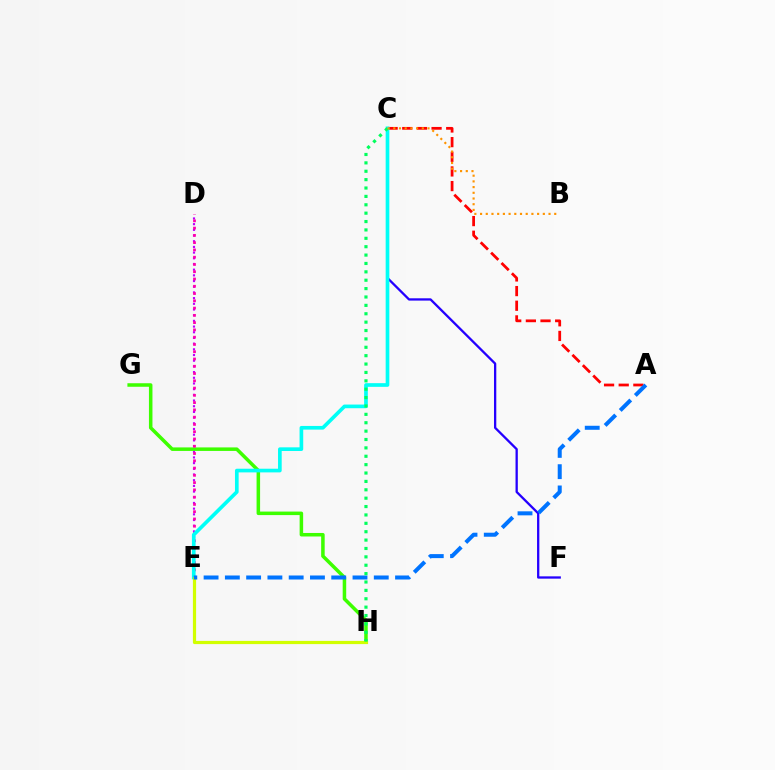{('D', 'E'): [{'color': '#b900ff', 'line_style': 'dotted', 'thickness': 1.55}, {'color': '#ff00ac', 'line_style': 'dotted', 'thickness': 1.98}], ('A', 'C'): [{'color': '#ff0000', 'line_style': 'dashed', 'thickness': 1.99}], ('G', 'H'): [{'color': '#3dff00', 'line_style': 'solid', 'thickness': 2.53}], ('C', 'F'): [{'color': '#2500ff', 'line_style': 'solid', 'thickness': 1.65}], ('C', 'E'): [{'color': '#00fff6', 'line_style': 'solid', 'thickness': 2.64}], ('E', 'H'): [{'color': '#d1ff00', 'line_style': 'solid', 'thickness': 2.3}], ('A', 'E'): [{'color': '#0074ff', 'line_style': 'dashed', 'thickness': 2.89}], ('C', 'H'): [{'color': '#00ff5c', 'line_style': 'dotted', 'thickness': 2.28}], ('B', 'C'): [{'color': '#ff9400', 'line_style': 'dotted', 'thickness': 1.55}]}